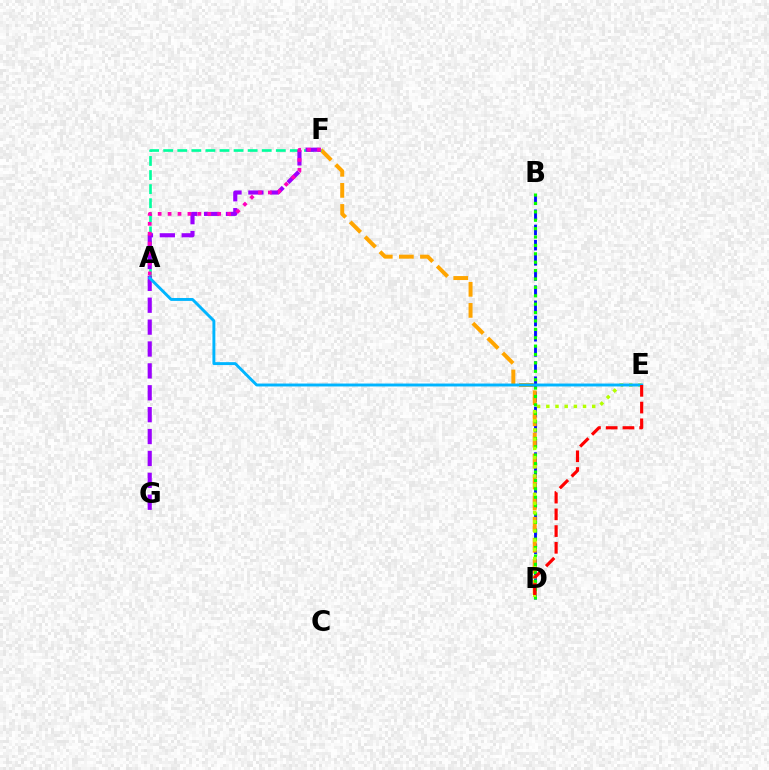{('B', 'D'): [{'color': '#0010ff', 'line_style': 'dashed', 'thickness': 2.06}, {'color': '#08ff00', 'line_style': 'dotted', 'thickness': 2.28}], ('D', 'F'): [{'color': '#ffa500', 'line_style': 'dashed', 'thickness': 2.86}], ('D', 'E'): [{'color': '#b3ff00', 'line_style': 'dotted', 'thickness': 2.49}, {'color': '#ff0000', 'line_style': 'dashed', 'thickness': 2.27}], ('A', 'F'): [{'color': '#00ff9d', 'line_style': 'dashed', 'thickness': 1.91}, {'color': '#ff00bd', 'line_style': 'dotted', 'thickness': 2.7}], ('F', 'G'): [{'color': '#9b00ff', 'line_style': 'dashed', 'thickness': 2.97}], ('A', 'E'): [{'color': '#00b5ff', 'line_style': 'solid', 'thickness': 2.1}]}